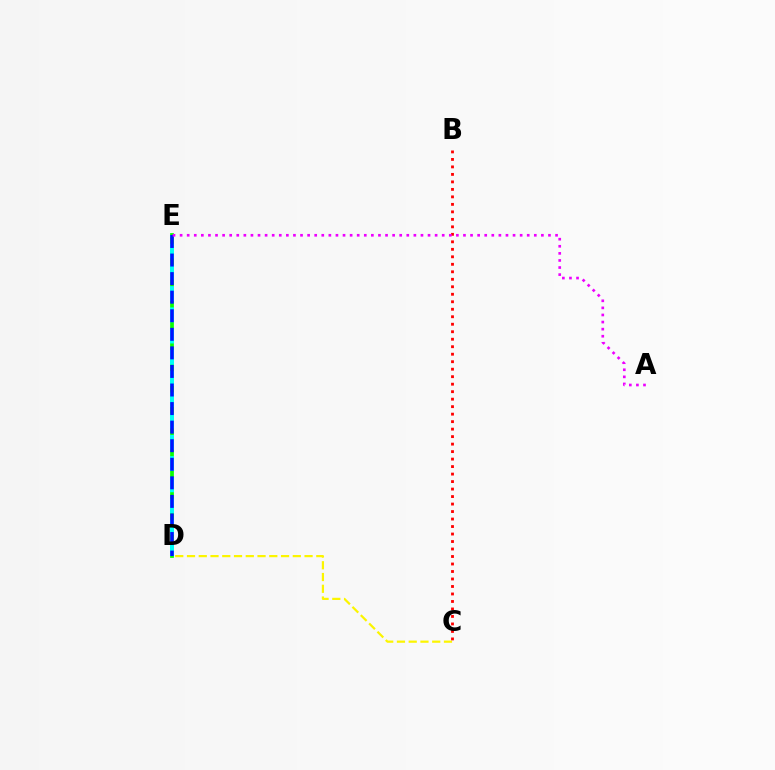{('D', 'E'): [{'color': '#08ff00', 'line_style': 'solid', 'thickness': 2.7}, {'color': '#00fff6', 'line_style': 'dashed', 'thickness': 2.89}, {'color': '#0010ff', 'line_style': 'dashed', 'thickness': 2.52}], ('C', 'D'): [{'color': '#fcf500', 'line_style': 'dashed', 'thickness': 1.6}], ('B', 'C'): [{'color': '#ff0000', 'line_style': 'dotted', 'thickness': 2.04}], ('A', 'E'): [{'color': '#ee00ff', 'line_style': 'dotted', 'thickness': 1.92}]}